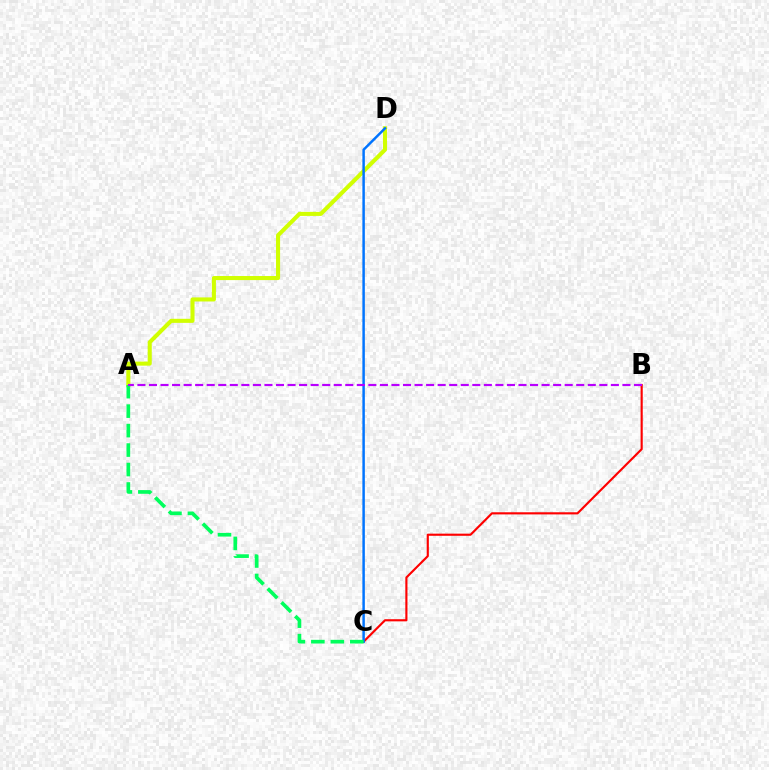{('B', 'C'): [{'color': '#ff0000', 'line_style': 'solid', 'thickness': 1.54}], ('A', 'D'): [{'color': '#d1ff00', 'line_style': 'solid', 'thickness': 2.93}], ('C', 'D'): [{'color': '#0074ff', 'line_style': 'solid', 'thickness': 1.78}], ('A', 'C'): [{'color': '#00ff5c', 'line_style': 'dashed', 'thickness': 2.65}], ('A', 'B'): [{'color': '#b900ff', 'line_style': 'dashed', 'thickness': 1.57}]}